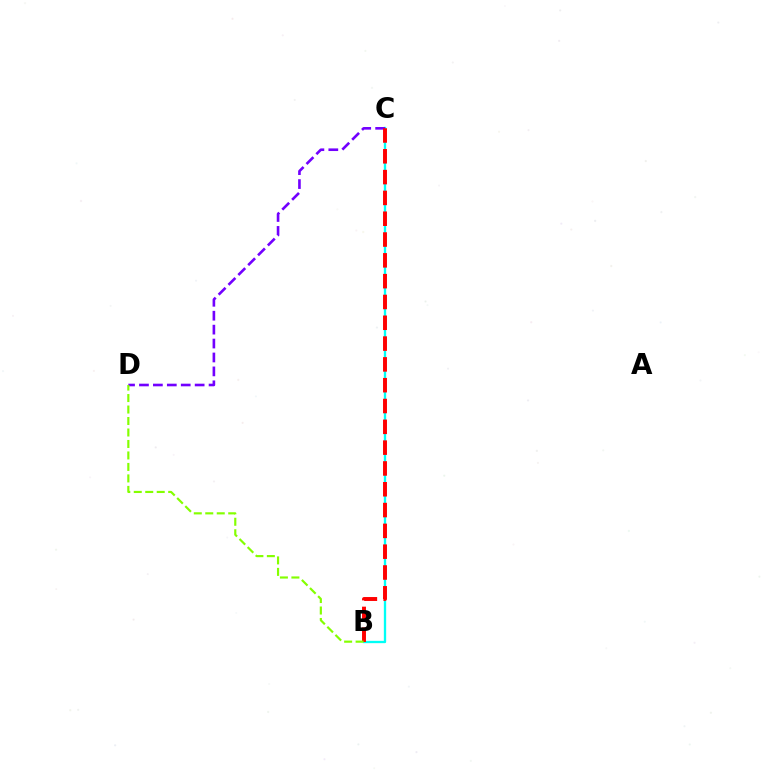{('B', 'C'): [{'color': '#00fff6', 'line_style': 'solid', 'thickness': 1.67}, {'color': '#ff0000', 'line_style': 'dashed', 'thickness': 2.83}], ('C', 'D'): [{'color': '#7200ff', 'line_style': 'dashed', 'thickness': 1.89}], ('B', 'D'): [{'color': '#84ff00', 'line_style': 'dashed', 'thickness': 1.56}]}